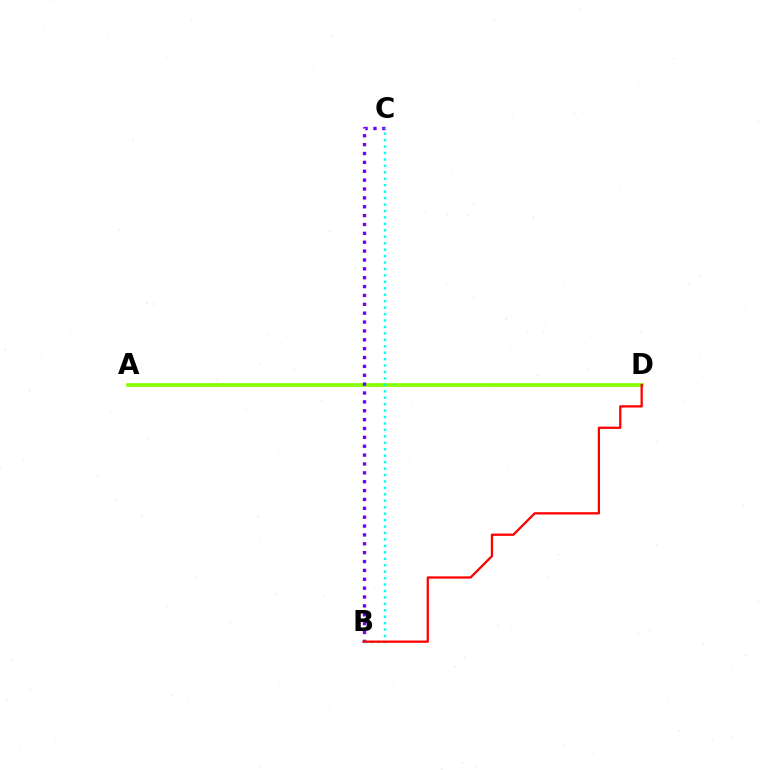{('A', 'D'): [{'color': '#84ff00', 'line_style': 'solid', 'thickness': 2.65}], ('B', 'C'): [{'color': '#7200ff', 'line_style': 'dotted', 'thickness': 2.41}, {'color': '#00fff6', 'line_style': 'dotted', 'thickness': 1.75}], ('B', 'D'): [{'color': '#ff0000', 'line_style': 'solid', 'thickness': 1.64}]}